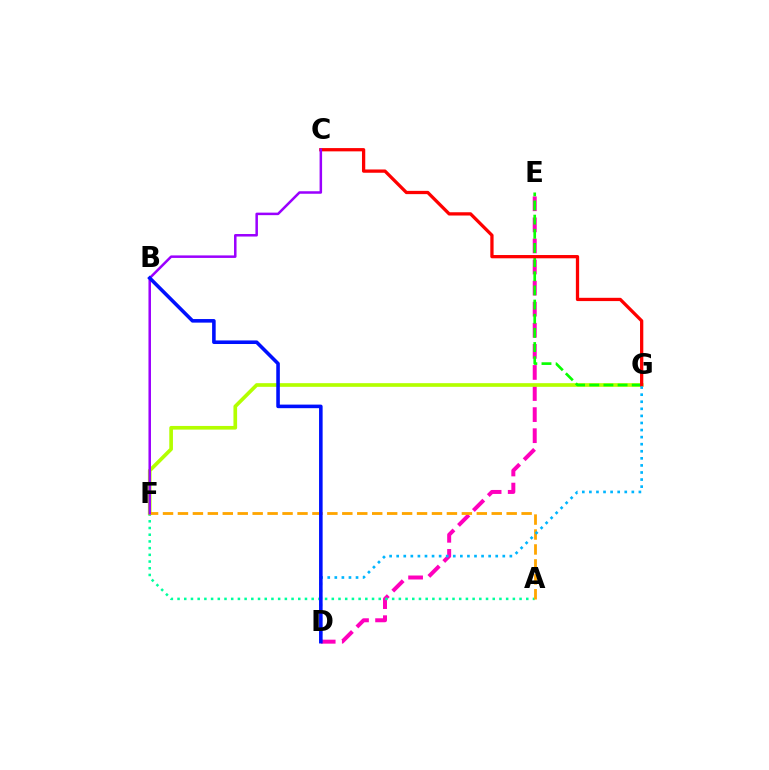{('D', 'E'): [{'color': '#ff00bd', 'line_style': 'dashed', 'thickness': 2.86}], ('A', 'F'): [{'color': '#00ff9d', 'line_style': 'dotted', 'thickness': 1.82}, {'color': '#ffa500', 'line_style': 'dashed', 'thickness': 2.03}], ('F', 'G'): [{'color': '#b3ff00', 'line_style': 'solid', 'thickness': 2.64}], ('E', 'G'): [{'color': '#08ff00', 'line_style': 'dashed', 'thickness': 1.92}], ('C', 'G'): [{'color': '#ff0000', 'line_style': 'solid', 'thickness': 2.36}], ('D', 'G'): [{'color': '#00b5ff', 'line_style': 'dotted', 'thickness': 1.92}], ('C', 'F'): [{'color': '#9b00ff', 'line_style': 'solid', 'thickness': 1.81}], ('B', 'D'): [{'color': '#0010ff', 'line_style': 'solid', 'thickness': 2.58}]}